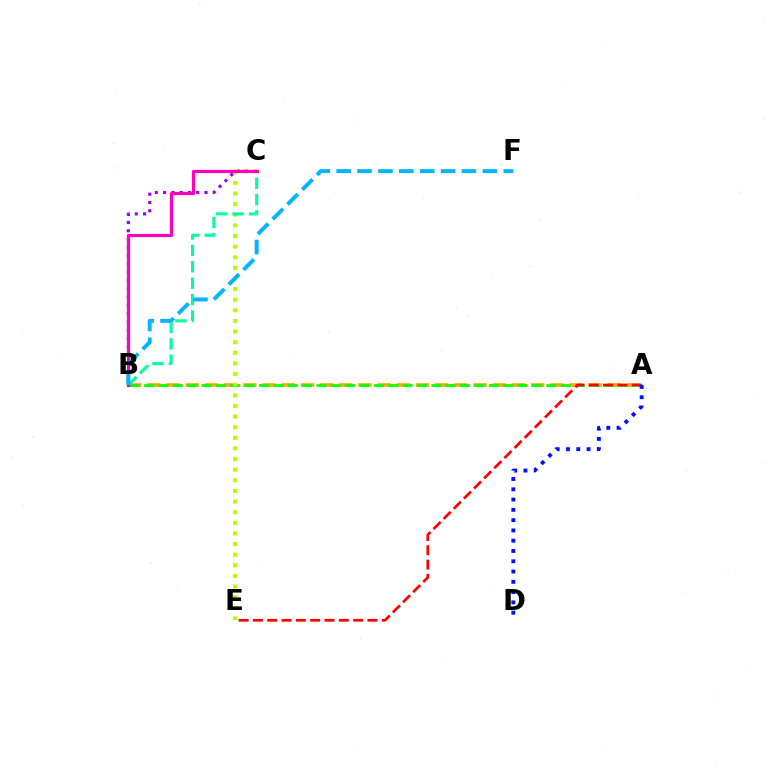{('A', 'B'): [{'color': '#ffa500', 'line_style': 'dashed', 'thickness': 2.61}, {'color': '#08ff00', 'line_style': 'dashed', 'thickness': 1.95}], ('B', 'C'): [{'color': '#9b00ff', 'line_style': 'dotted', 'thickness': 2.25}, {'color': '#00ff9d', 'line_style': 'dashed', 'thickness': 2.23}, {'color': '#ff00bd', 'line_style': 'solid', 'thickness': 2.3}], ('A', 'E'): [{'color': '#ff0000', 'line_style': 'dashed', 'thickness': 1.95}], ('C', 'E'): [{'color': '#b3ff00', 'line_style': 'dotted', 'thickness': 2.89}], ('A', 'D'): [{'color': '#0010ff', 'line_style': 'dotted', 'thickness': 2.79}], ('B', 'F'): [{'color': '#00b5ff', 'line_style': 'dashed', 'thickness': 2.84}]}